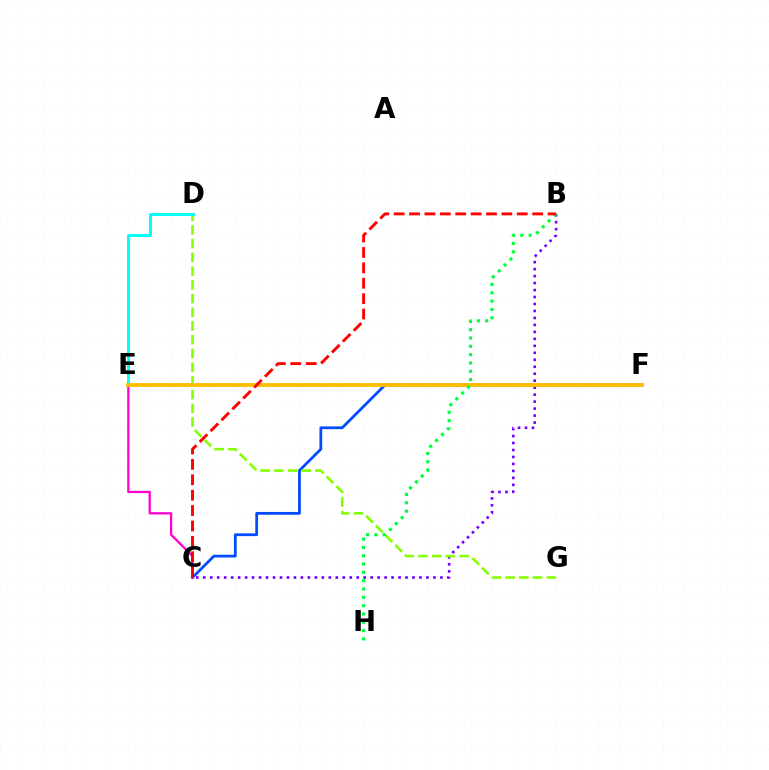{('C', 'F'): [{'color': '#004bff', 'line_style': 'solid', 'thickness': 1.99}], ('B', 'C'): [{'color': '#7200ff', 'line_style': 'dotted', 'thickness': 1.9}, {'color': '#ff0000', 'line_style': 'dashed', 'thickness': 2.09}], ('D', 'G'): [{'color': '#84ff00', 'line_style': 'dashed', 'thickness': 1.86}], ('C', 'E'): [{'color': '#ff00cf', 'line_style': 'solid', 'thickness': 1.64}], ('D', 'E'): [{'color': '#00fff6', 'line_style': 'solid', 'thickness': 2.12}], ('E', 'F'): [{'color': '#ffbd00', 'line_style': 'solid', 'thickness': 2.74}], ('B', 'H'): [{'color': '#00ff39', 'line_style': 'dotted', 'thickness': 2.26}]}